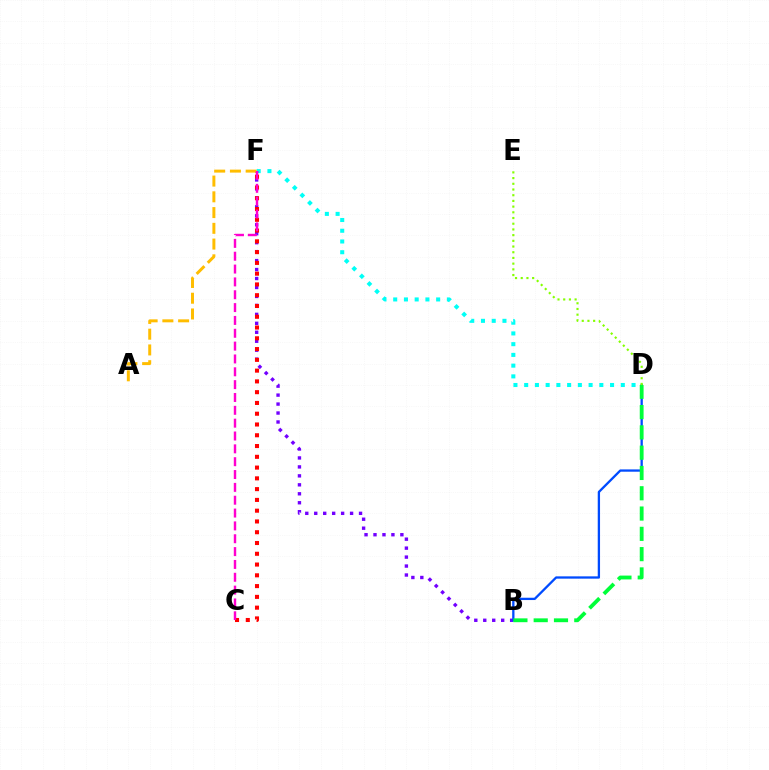{('D', 'F'): [{'color': '#00fff6', 'line_style': 'dotted', 'thickness': 2.92}], ('B', 'F'): [{'color': '#7200ff', 'line_style': 'dotted', 'thickness': 2.43}], ('B', 'D'): [{'color': '#004bff', 'line_style': 'solid', 'thickness': 1.65}, {'color': '#00ff39', 'line_style': 'dashed', 'thickness': 2.76}], ('D', 'E'): [{'color': '#84ff00', 'line_style': 'dotted', 'thickness': 1.55}], ('A', 'F'): [{'color': '#ffbd00', 'line_style': 'dashed', 'thickness': 2.14}], ('C', 'F'): [{'color': '#ff0000', 'line_style': 'dotted', 'thickness': 2.93}, {'color': '#ff00cf', 'line_style': 'dashed', 'thickness': 1.74}]}